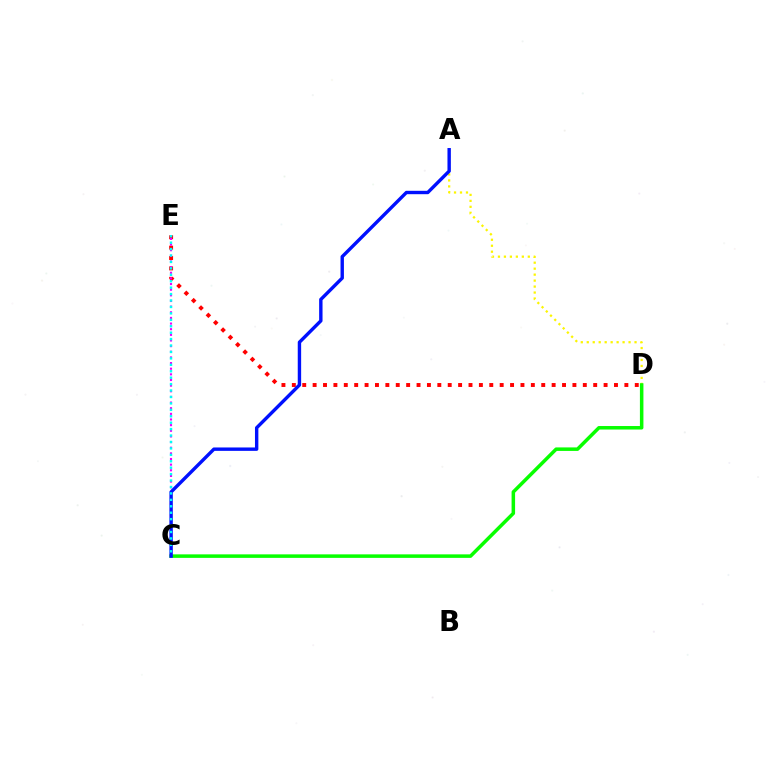{('D', 'E'): [{'color': '#ff0000', 'line_style': 'dotted', 'thickness': 2.82}], ('A', 'D'): [{'color': '#fcf500', 'line_style': 'dotted', 'thickness': 1.62}], ('C', 'E'): [{'color': '#ee00ff', 'line_style': 'dotted', 'thickness': 1.53}, {'color': '#00fff6', 'line_style': 'dotted', 'thickness': 1.75}], ('C', 'D'): [{'color': '#08ff00', 'line_style': 'solid', 'thickness': 2.53}], ('A', 'C'): [{'color': '#0010ff', 'line_style': 'solid', 'thickness': 2.44}]}